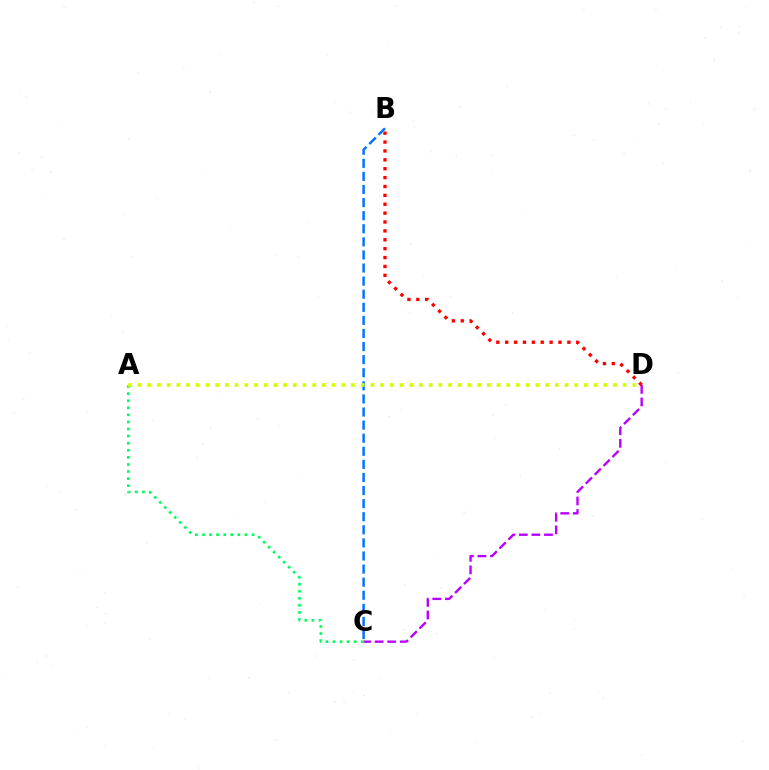{('C', 'D'): [{'color': '#b900ff', 'line_style': 'dashed', 'thickness': 1.71}], ('B', 'D'): [{'color': '#ff0000', 'line_style': 'dotted', 'thickness': 2.41}], ('A', 'C'): [{'color': '#00ff5c', 'line_style': 'dotted', 'thickness': 1.92}], ('B', 'C'): [{'color': '#0074ff', 'line_style': 'dashed', 'thickness': 1.78}], ('A', 'D'): [{'color': '#d1ff00', 'line_style': 'dotted', 'thickness': 2.64}]}